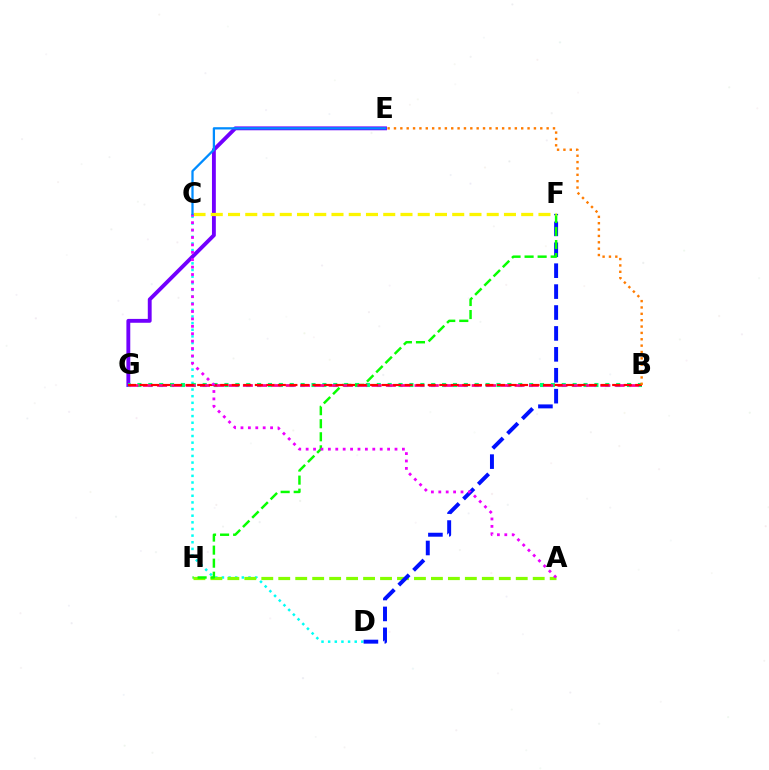{('C', 'D'): [{'color': '#00fff6', 'line_style': 'dotted', 'thickness': 1.8}], ('E', 'G'): [{'color': '#7200ff', 'line_style': 'solid', 'thickness': 2.78}], ('A', 'H'): [{'color': '#84ff00', 'line_style': 'dashed', 'thickness': 2.3}], ('B', 'G'): [{'color': '#00ff74', 'line_style': 'dotted', 'thickness': 2.96}, {'color': '#ff0094', 'line_style': 'dashed', 'thickness': 1.94}, {'color': '#ff0000', 'line_style': 'dashed', 'thickness': 1.57}], ('D', 'F'): [{'color': '#0010ff', 'line_style': 'dashed', 'thickness': 2.84}], ('F', 'H'): [{'color': '#08ff00', 'line_style': 'dashed', 'thickness': 1.77}], ('C', 'F'): [{'color': '#fcf500', 'line_style': 'dashed', 'thickness': 2.34}], ('A', 'C'): [{'color': '#ee00ff', 'line_style': 'dotted', 'thickness': 2.01}], ('C', 'E'): [{'color': '#008cff', 'line_style': 'solid', 'thickness': 1.64}], ('B', 'E'): [{'color': '#ff7c00', 'line_style': 'dotted', 'thickness': 1.73}]}